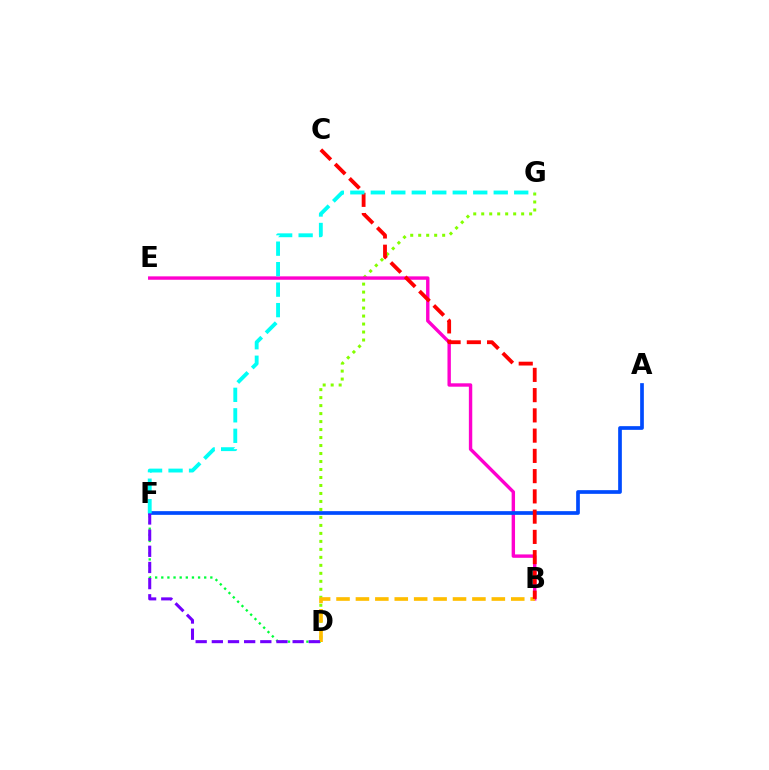{('D', 'F'): [{'color': '#00ff39', 'line_style': 'dotted', 'thickness': 1.67}, {'color': '#7200ff', 'line_style': 'dashed', 'thickness': 2.2}], ('D', 'G'): [{'color': '#84ff00', 'line_style': 'dotted', 'thickness': 2.17}], ('B', 'E'): [{'color': '#ff00cf', 'line_style': 'solid', 'thickness': 2.44}], ('A', 'F'): [{'color': '#004bff', 'line_style': 'solid', 'thickness': 2.66}], ('B', 'D'): [{'color': '#ffbd00', 'line_style': 'dashed', 'thickness': 2.64}], ('B', 'C'): [{'color': '#ff0000', 'line_style': 'dashed', 'thickness': 2.75}], ('F', 'G'): [{'color': '#00fff6', 'line_style': 'dashed', 'thickness': 2.78}]}